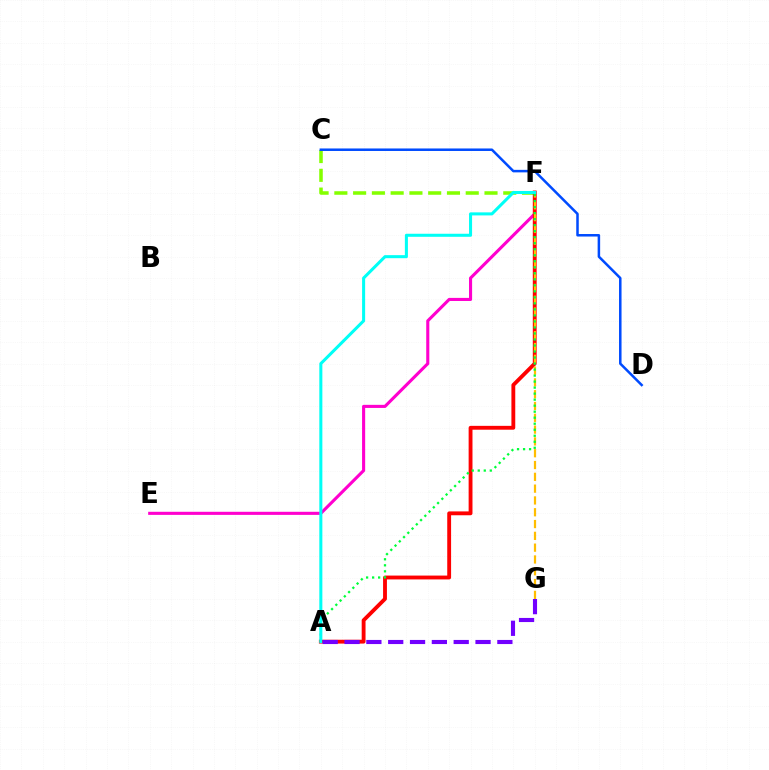{('E', 'F'): [{'color': '#ff00cf', 'line_style': 'solid', 'thickness': 2.23}], ('C', 'F'): [{'color': '#84ff00', 'line_style': 'dashed', 'thickness': 2.55}], ('A', 'F'): [{'color': '#ff0000', 'line_style': 'solid', 'thickness': 2.77}, {'color': '#00ff39', 'line_style': 'dotted', 'thickness': 1.63}, {'color': '#00fff6', 'line_style': 'solid', 'thickness': 2.19}], ('F', 'G'): [{'color': '#ffbd00', 'line_style': 'dashed', 'thickness': 1.6}], ('C', 'D'): [{'color': '#004bff', 'line_style': 'solid', 'thickness': 1.81}], ('A', 'G'): [{'color': '#7200ff', 'line_style': 'dashed', 'thickness': 2.97}]}